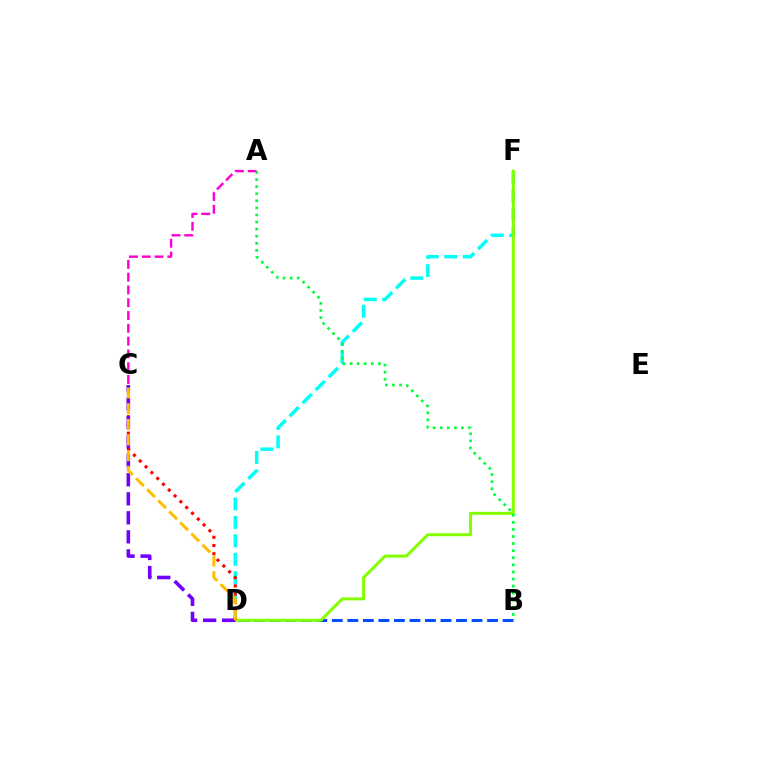{('A', 'C'): [{'color': '#ff00cf', 'line_style': 'dashed', 'thickness': 1.74}], ('B', 'D'): [{'color': '#004bff', 'line_style': 'dashed', 'thickness': 2.11}], ('D', 'F'): [{'color': '#00fff6', 'line_style': 'dashed', 'thickness': 2.51}, {'color': '#84ff00', 'line_style': 'solid', 'thickness': 2.17}], ('C', 'D'): [{'color': '#ff0000', 'line_style': 'dotted', 'thickness': 2.23}, {'color': '#7200ff', 'line_style': 'dashed', 'thickness': 2.58}, {'color': '#ffbd00', 'line_style': 'dashed', 'thickness': 2.13}], ('A', 'B'): [{'color': '#00ff39', 'line_style': 'dotted', 'thickness': 1.93}]}